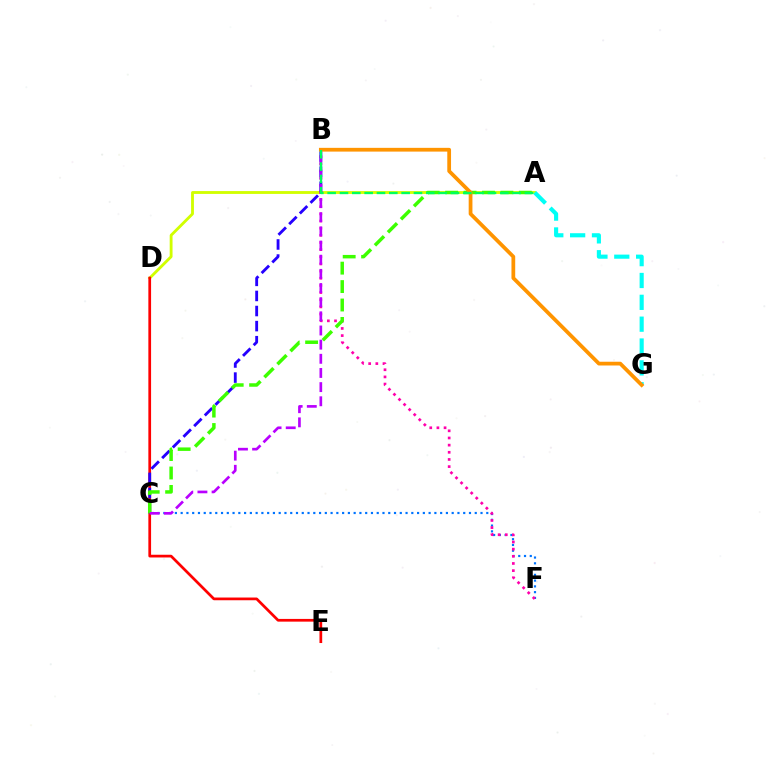{('C', 'F'): [{'color': '#0074ff', 'line_style': 'dotted', 'thickness': 1.57}], ('A', 'D'): [{'color': '#d1ff00', 'line_style': 'solid', 'thickness': 2.05}], ('D', 'E'): [{'color': '#ff0000', 'line_style': 'solid', 'thickness': 1.96}], ('B', 'F'): [{'color': '#ff00ac', 'line_style': 'dotted', 'thickness': 1.94}], ('B', 'C'): [{'color': '#2500ff', 'line_style': 'dashed', 'thickness': 2.05}, {'color': '#b900ff', 'line_style': 'dashed', 'thickness': 1.92}], ('A', 'C'): [{'color': '#3dff00', 'line_style': 'dashed', 'thickness': 2.5}], ('A', 'G'): [{'color': '#00fff6', 'line_style': 'dashed', 'thickness': 2.97}], ('B', 'G'): [{'color': '#ff9400', 'line_style': 'solid', 'thickness': 2.7}], ('A', 'B'): [{'color': '#00ff5c', 'line_style': 'dashed', 'thickness': 1.68}]}